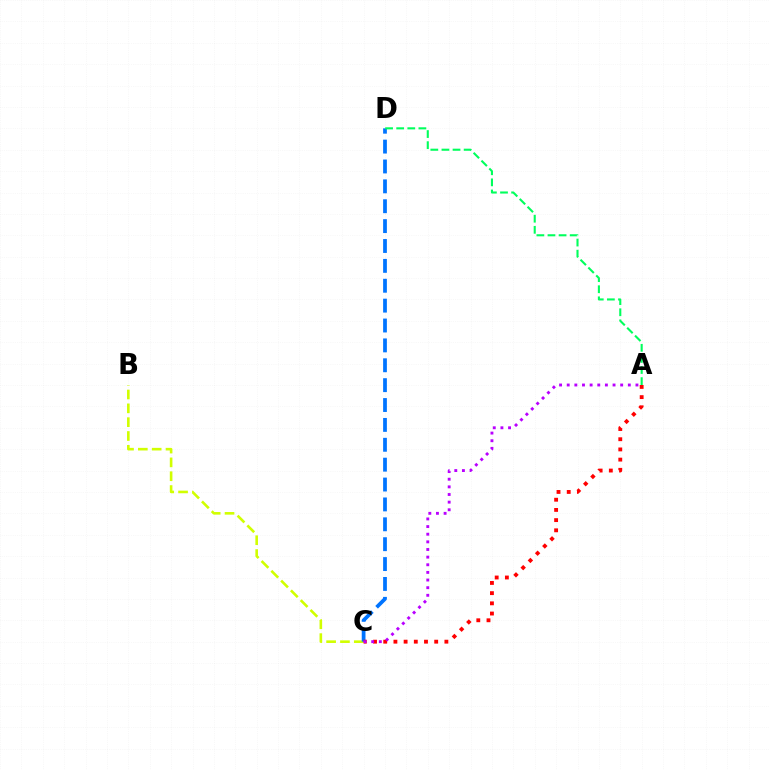{('B', 'C'): [{'color': '#d1ff00', 'line_style': 'dashed', 'thickness': 1.88}], ('C', 'D'): [{'color': '#0074ff', 'line_style': 'dashed', 'thickness': 2.7}], ('A', 'D'): [{'color': '#00ff5c', 'line_style': 'dashed', 'thickness': 1.51}], ('A', 'C'): [{'color': '#ff0000', 'line_style': 'dotted', 'thickness': 2.77}, {'color': '#b900ff', 'line_style': 'dotted', 'thickness': 2.08}]}